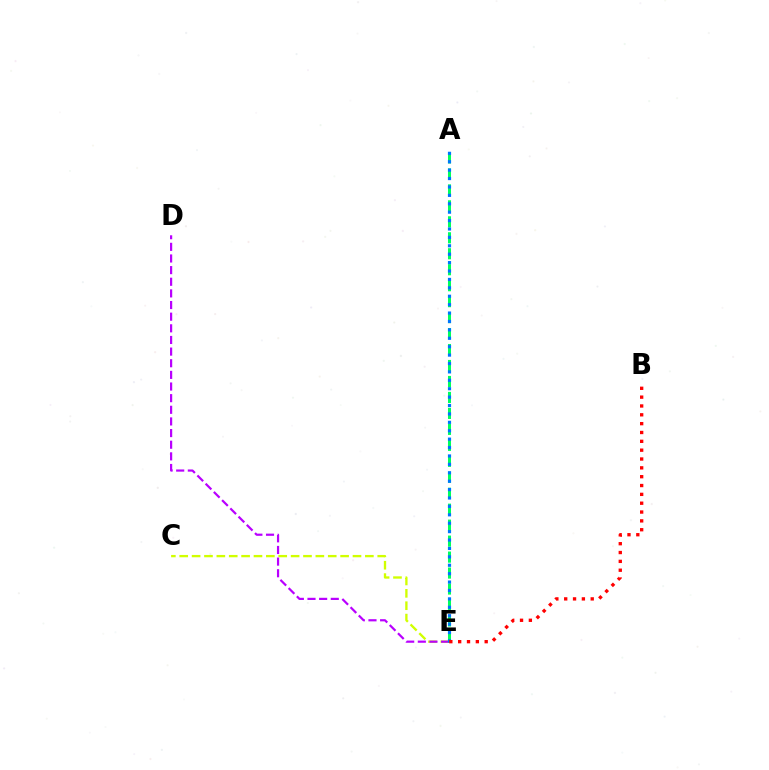{('C', 'E'): [{'color': '#d1ff00', 'line_style': 'dashed', 'thickness': 1.68}], ('D', 'E'): [{'color': '#b900ff', 'line_style': 'dashed', 'thickness': 1.58}], ('A', 'E'): [{'color': '#00ff5c', 'line_style': 'dashed', 'thickness': 2.17}, {'color': '#0074ff', 'line_style': 'dotted', 'thickness': 2.28}], ('B', 'E'): [{'color': '#ff0000', 'line_style': 'dotted', 'thickness': 2.4}]}